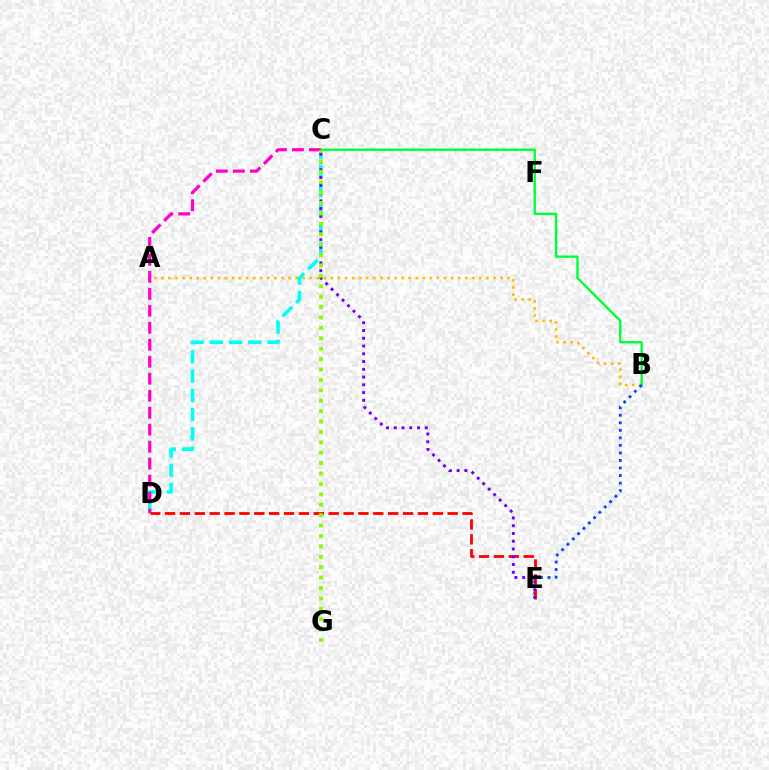{('A', 'B'): [{'color': '#ffbd00', 'line_style': 'dotted', 'thickness': 1.92}], ('C', 'D'): [{'color': '#00fff6', 'line_style': 'dashed', 'thickness': 2.62}, {'color': '#ff00cf', 'line_style': 'dashed', 'thickness': 2.31}], ('B', 'C'): [{'color': '#00ff39', 'line_style': 'solid', 'thickness': 1.72}], ('B', 'E'): [{'color': '#004bff', 'line_style': 'dotted', 'thickness': 2.05}], ('D', 'E'): [{'color': '#ff0000', 'line_style': 'dashed', 'thickness': 2.02}], ('C', 'E'): [{'color': '#7200ff', 'line_style': 'dotted', 'thickness': 2.11}], ('C', 'G'): [{'color': '#84ff00', 'line_style': 'dotted', 'thickness': 2.83}]}